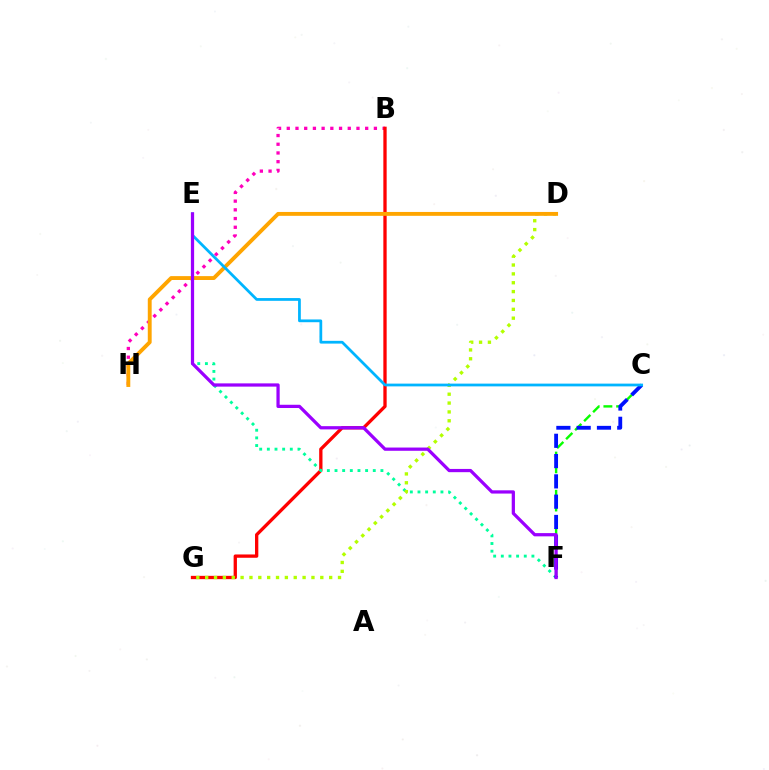{('C', 'F'): [{'color': '#08ff00', 'line_style': 'dashed', 'thickness': 1.73}, {'color': '#0010ff', 'line_style': 'dashed', 'thickness': 2.76}], ('B', 'H'): [{'color': '#ff00bd', 'line_style': 'dotted', 'thickness': 2.37}], ('B', 'G'): [{'color': '#ff0000', 'line_style': 'solid', 'thickness': 2.38}], ('E', 'F'): [{'color': '#00ff9d', 'line_style': 'dotted', 'thickness': 2.08}, {'color': '#9b00ff', 'line_style': 'solid', 'thickness': 2.34}], ('D', 'G'): [{'color': '#b3ff00', 'line_style': 'dotted', 'thickness': 2.41}], ('D', 'H'): [{'color': '#ffa500', 'line_style': 'solid', 'thickness': 2.79}], ('C', 'E'): [{'color': '#00b5ff', 'line_style': 'solid', 'thickness': 1.98}]}